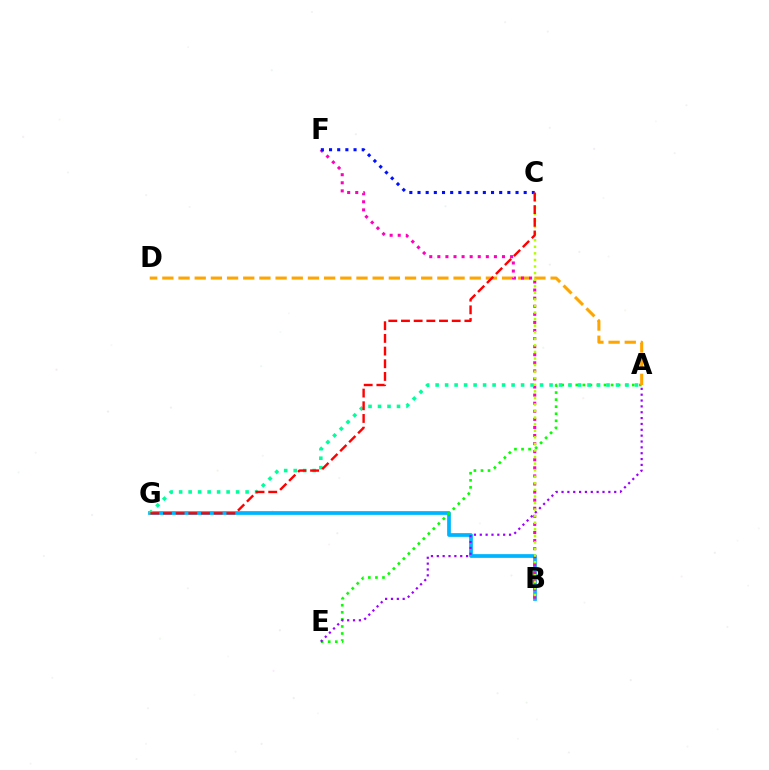{('B', 'G'): [{'color': '#00b5ff', 'line_style': 'solid', 'thickness': 2.68}], ('A', 'E'): [{'color': '#08ff00', 'line_style': 'dotted', 'thickness': 1.92}, {'color': '#9b00ff', 'line_style': 'dotted', 'thickness': 1.59}], ('A', 'D'): [{'color': '#ffa500', 'line_style': 'dashed', 'thickness': 2.2}], ('B', 'F'): [{'color': '#ff00bd', 'line_style': 'dotted', 'thickness': 2.2}], ('A', 'G'): [{'color': '#00ff9d', 'line_style': 'dotted', 'thickness': 2.58}], ('C', 'F'): [{'color': '#0010ff', 'line_style': 'dotted', 'thickness': 2.22}], ('B', 'C'): [{'color': '#b3ff00', 'line_style': 'dotted', 'thickness': 1.78}], ('C', 'G'): [{'color': '#ff0000', 'line_style': 'dashed', 'thickness': 1.72}]}